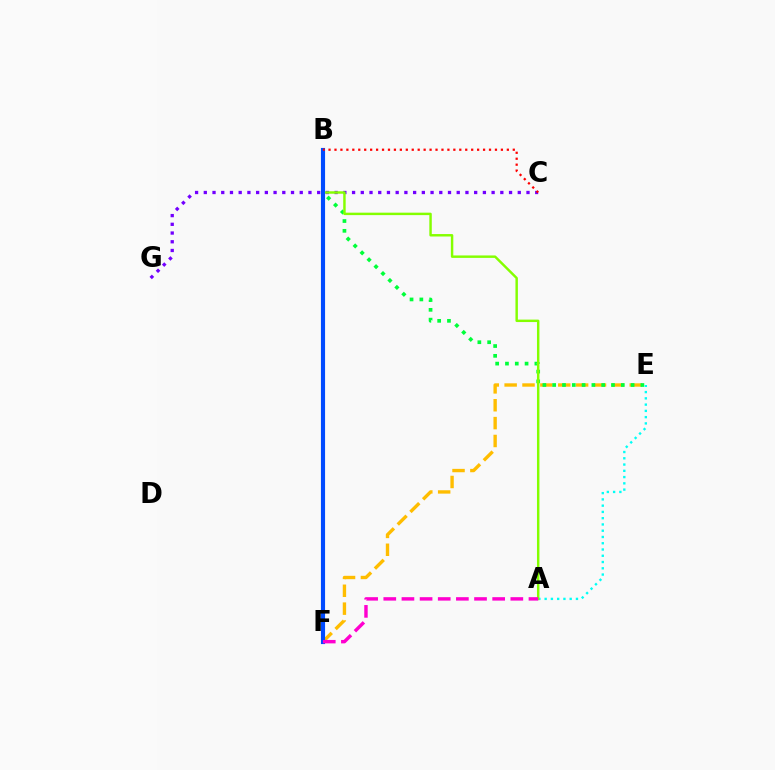{('E', 'F'): [{'color': '#ffbd00', 'line_style': 'dashed', 'thickness': 2.43}], ('B', 'E'): [{'color': '#00ff39', 'line_style': 'dotted', 'thickness': 2.66}], ('A', 'E'): [{'color': '#00fff6', 'line_style': 'dotted', 'thickness': 1.7}], ('C', 'G'): [{'color': '#7200ff', 'line_style': 'dotted', 'thickness': 2.37}], ('A', 'B'): [{'color': '#84ff00', 'line_style': 'solid', 'thickness': 1.76}], ('B', 'F'): [{'color': '#004bff', 'line_style': 'solid', 'thickness': 2.97}], ('B', 'C'): [{'color': '#ff0000', 'line_style': 'dotted', 'thickness': 1.61}], ('A', 'F'): [{'color': '#ff00cf', 'line_style': 'dashed', 'thickness': 2.47}]}